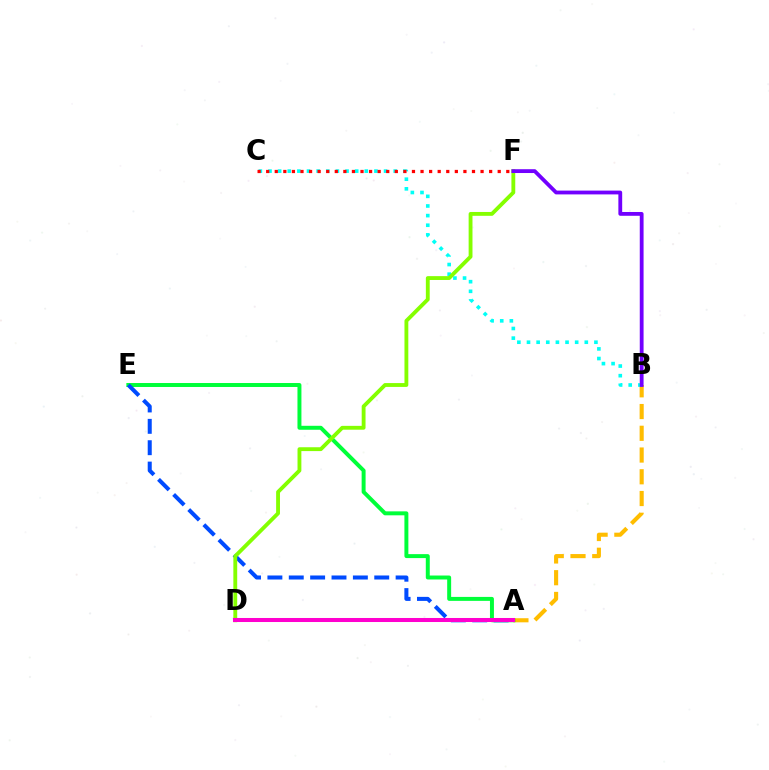{('A', 'B'): [{'color': '#ffbd00', 'line_style': 'dashed', 'thickness': 2.95}], ('B', 'C'): [{'color': '#00fff6', 'line_style': 'dotted', 'thickness': 2.62}], ('C', 'F'): [{'color': '#ff0000', 'line_style': 'dotted', 'thickness': 2.33}], ('A', 'E'): [{'color': '#00ff39', 'line_style': 'solid', 'thickness': 2.85}, {'color': '#004bff', 'line_style': 'dashed', 'thickness': 2.9}], ('D', 'F'): [{'color': '#84ff00', 'line_style': 'solid', 'thickness': 2.77}], ('A', 'D'): [{'color': '#ff00cf', 'line_style': 'solid', 'thickness': 2.9}], ('B', 'F'): [{'color': '#7200ff', 'line_style': 'solid', 'thickness': 2.74}]}